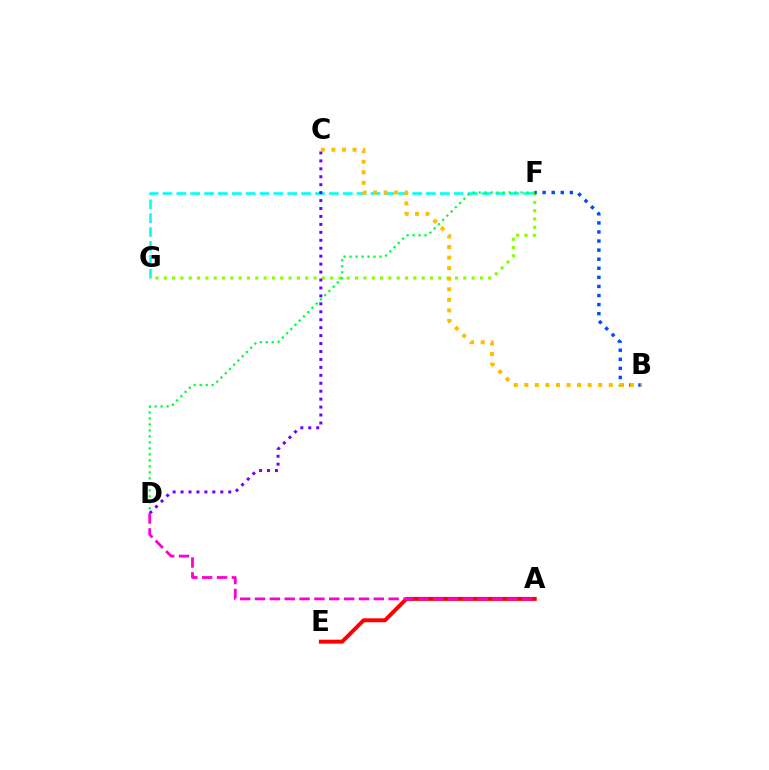{('F', 'G'): [{'color': '#00fff6', 'line_style': 'dashed', 'thickness': 1.88}, {'color': '#84ff00', 'line_style': 'dotted', 'thickness': 2.26}], ('C', 'D'): [{'color': '#7200ff', 'line_style': 'dotted', 'thickness': 2.16}], ('D', 'F'): [{'color': '#00ff39', 'line_style': 'dotted', 'thickness': 1.63}], ('A', 'E'): [{'color': '#ff0000', 'line_style': 'solid', 'thickness': 2.84}], ('B', 'F'): [{'color': '#004bff', 'line_style': 'dotted', 'thickness': 2.47}], ('B', 'C'): [{'color': '#ffbd00', 'line_style': 'dotted', 'thickness': 2.87}], ('A', 'D'): [{'color': '#ff00cf', 'line_style': 'dashed', 'thickness': 2.02}]}